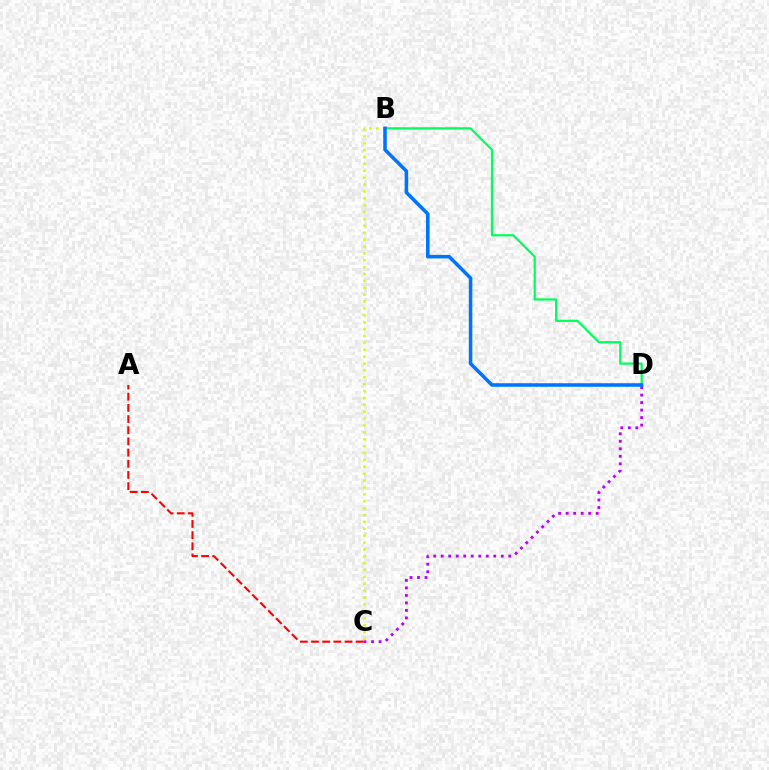{('C', 'D'): [{'color': '#b900ff', 'line_style': 'dotted', 'thickness': 2.04}], ('A', 'C'): [{'color': '#ff0000', 'line_style': 'dashed', 'thickness': 1.52}], ('B', 'C'): [{'color': '#d1ff00', 'line_style': 'dotted', 'thickness': 1.87}], ('B', 'D'): [{'color': '#00ff5c', 'line_style': 'solid', 'thickness': 1.59}, {'color': '#0074ff', 'line_style': 'solid', 'thickness': 2.56}]}